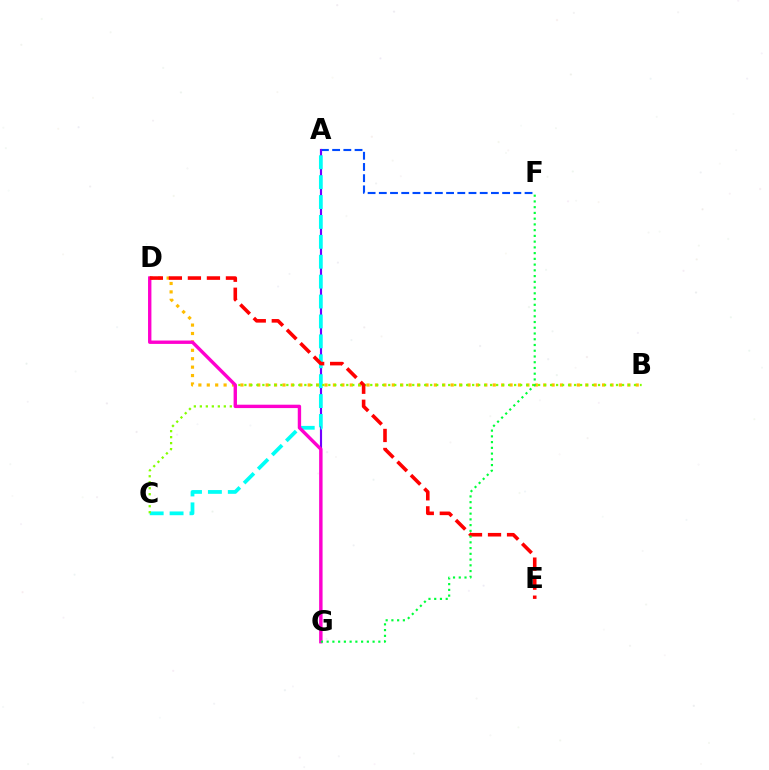{('A', 'F'): [{'color': '#004bff', 'line_style': 'dashed', 'thickness': 1.52}], ('A', 'G'): [{'color': '#7200ff', 'line_style': 'solid', 'thickness': 1.55}], ('A', 'C'): [{'color': '#00fff6', 'line_style': 'dashed', 'thickness': 2.7}], ('B', 'D'): [{'color': '#ffbd00', 'line_style': 'dotted', 'thickness': 2.29}], ('B', 'C'): [{'color': '#84ff00', 'line_style': 'dotted', 'thickness': 1.63}], ('D', 'G'): [{'color': '#ff00cf', 'line_style': 'solid', 'thickness': 2.43}], ('D', 'E'): [{'color': '#ff0000', 'line_style': 'dashed', 'thickness': 2.58}], ('F', 'G'): [{'color': '#00ff39', 'line_style': 'dotted', 'thickness': 1.56}]}